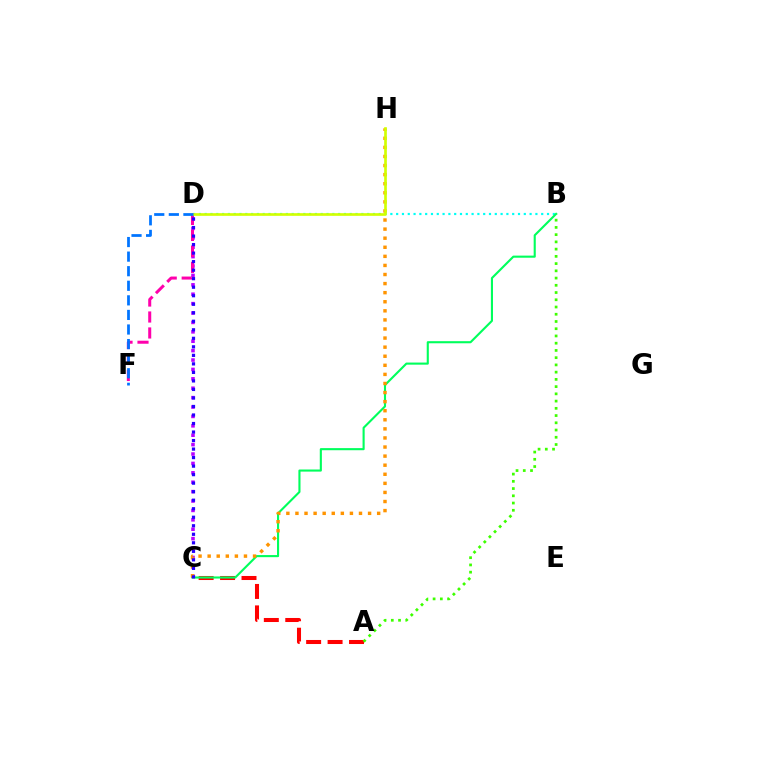{('C', 'D'): [{'color': '#b900ff', 'line_style': 'dotted', 'thickness': 2.55}, {'color': '#2500ff', 'line_style': 'dotted', 'thickness': 2.32}], ('A', 'C'): [{'color': '#ff0000', 'line_style': 'dashed', 'thickness': 2.91}], ('D', 'F'): [{'color': '#ff00ac', 'line_style': 'dashed', 'thickness': 2.17}, {'color': '#0074ff', 'line_style': 'dashed', 'thickness': 1.98}], ('B', 'D'): [{'color': '#00fff6', 'line_style': 'dotted', 'thickness': 1.58}], ('A', 'B'): [{'color': '#3dff00', 'line_style': 'dotted', 'thickness': 1.97}], ('B', 'C'): [{'color': '#00ff5c', 'line_style': 'solid', 'thickness': 1.52}], ('C', 'H'): [{'color': '#ff9400', 'line_style': 'dotted', 'thickness': 2.47}], ('D', 'H'): [{'color': '#d1ff00', 'line_style': 'solid', 'thickness': 1.91}]}